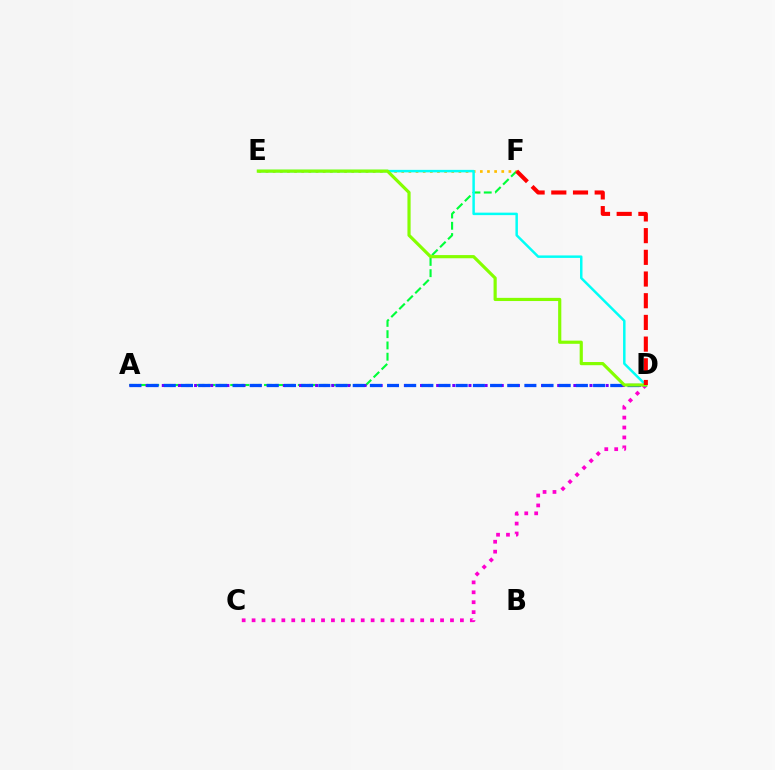{('C', 'D'): [{'color': '#ff00cf', 'line_style': 'dotted', 'thickness': 2.7}], ('A', 'F'): [{'color': '#00ff39', 'line_style': 'dashed', 'thickness': 1.53}], ('A', 'D'): [{'color': '#7200ff', 'line_style': 'dotted', 'thickness': 2.19}, {'color': '#004bff', 'line_style': 'dashed', 'thickness': 2.33}], ('E', 'F'): [{'color': '#ffbd00', 'line_style': 'dotted', 'thickness': 1.94}], ('D', 'E'): [{'color': '#00fff6', 'line_style': 'solid', 'thickness': 1.79}, {'color': '#84ff00', 'line_style': 'solid', 'thickness': 2.29}], ('D', 'F'): [{'color': '#ff0000', 'line_style': 'dashed', 'thickness': 2.95}]}